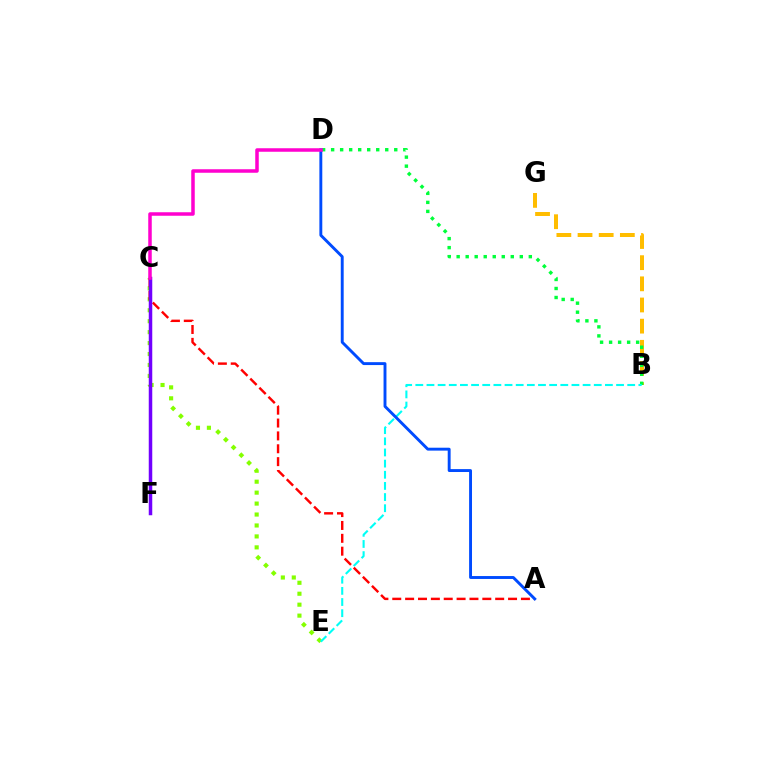{('B', 'G'): [{'color': '#ffbd00', 'line_style': 'dashed', 'thickness': 2.87}], ('C', 'E'): [{'color': '#84ff00', 'line_style': 'dotted', 'thickness': 2.97}], ('B', 'D'): [{'color': '#00ff39', 'line_style': 'dotted', 'thickness': 2.45}], ('B', 'E'): [{'color': '#00fff6', 'line_style': 'dashed', 'thickness': 1.52}], ('A', 'C'): [{'color': '#ff0000', 'line_style': 'dashed', 'thickness': 1.75}], ('A', 'D'): [{'color': '#004bff', 'line_style': 'solid', 'thickness': 2.09}], ('C', 'F'): [{'color': '#7200ff', 'line_style': 'solid', 'thickness': 2.52}], ('C', 'D'): [{'color': '#ff00cf', 'line_style': 'solid', 'thickness': 2.53}]}